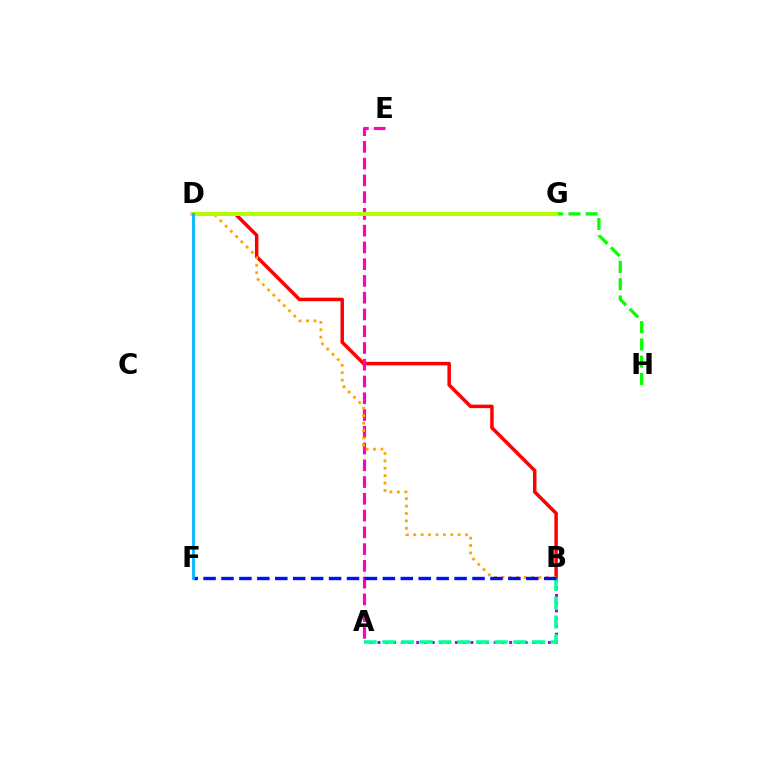{('B', 'D'): [{'color': '#ff0000', 'line_style': 'solid', 'thickness': 2.51}, {'color': '#ffa500', 'line_style': 'dotted', 'thickness': 2.01}], ('A', 'B'): [{'color': '#9b00ff', 'line_style': 'dotted', 'thickness': 2.1}, {'color': '#00ff9d', 'line_style': 'dashed', 'thickness': 2.54}], ('A', 'E'): [{'color': '#ff00bd', 'line_style': 'dashed', 'thickness': 2.28}], ('G', 'H'): [{'color': '#08ff00', 'line_style': 'dashed', 'thickness': 2.35}], ('B', 'F'): [{'color': '#0010ff', 'line_style': 'dashed', 'thickness': 2.44}], ('D', 'G'): [{'color': '#b3ff00', 'line_style': 'solid', 'thickness': 2.82}], ('D', 'F'): [{'color': '#00b5ff', 'line_style': 'solid', 'thickness': 1.97}]}